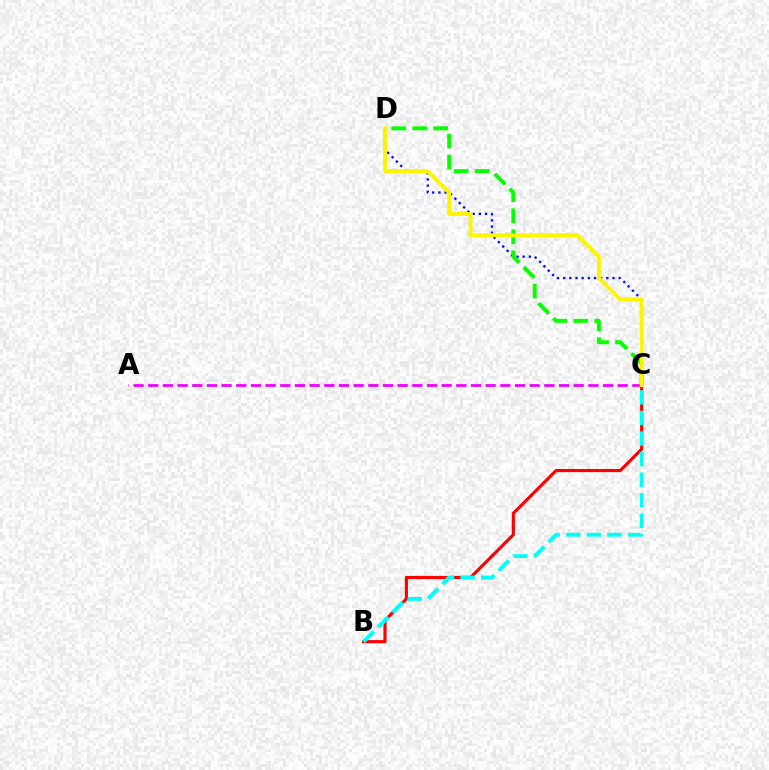{('B', 'C'): [{'color': '#ff0000', 'line_style': 'solid', 'thickness': 2.27}, {'color': '#00fff6', 'line_style': 'dashed', 'thickness': 2.79}], ('C', 'D'): [{'color': '#0010ff', 'line_style': 'dotted', 'thickness': 1.68}, {'color': '#08ff00', 'line_style': 'dashed', 'thickness': 2.86}, {'color': '#fcf500', 'line_style': 'solid', 'thickness': 2.83}], ('A', 'C'): [{'color': '#ee00ff', 'line_style': 'dashed', 'thickness': 1.99}]}